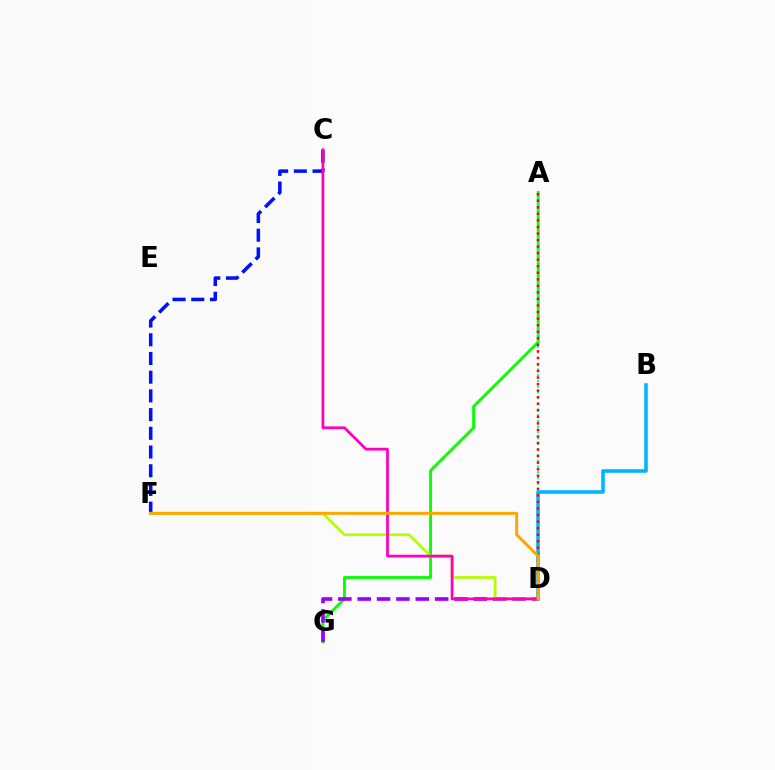{('A', 'G'): [{'color': '#08ff00', 'line_style': 'solid', 'thickness': 2.05}], ('C', 'F'): [{'color': '#0010ff', 'line_style': 'dashed', 'thickness': 2.54}], ('A', 'D'): [{'color': '#00ff9d', 'line_style': 'dotted', 'thickness': 1.55}, {'color': '#ff0000', 'line_style': 'dotted', 'thickness': 1.78}], ('D', 'G'): [{'color': '#9b00ff', 'line_style': 'dashed', 'thickness': 2.63}], ('D', 'F'): [{'color': '#b3ff00', 'line_style': 'solid', 'thickness': 1.98}, {'color': '#ffa500', 'line_style': 'solid', 'thickness': 2.15}], ('B', 'D'): [{'color': '#00b5ff', 'line_style': 'solid', 'thickness': 2.56}], ('C', 'D'): [{'color': '#ff00bd', 'line_style': 'solid', 'thickness': 1.99}]}